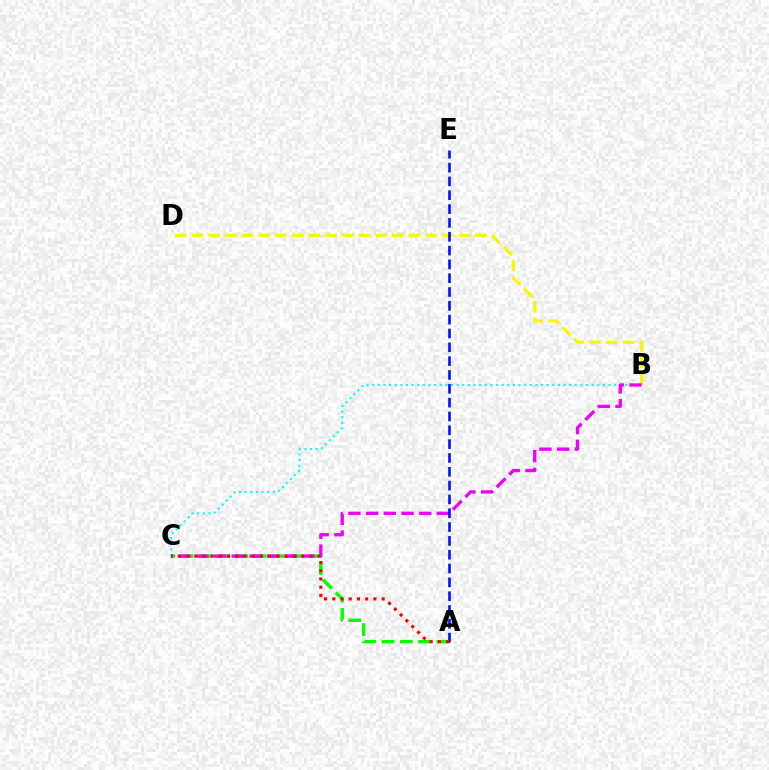{('B', 'C'): [{'color': '#00fff6', 'line_style': 'dotted', 'thickness': 1.53}, {'color': '#ee00ff', 'line_style': 'dashed', 'thickness': 2.41}], ('A', 'C'): [{'color': '#08ff00', 'line_style': 'dashed', 'thickness': 2.48}, {'color': '#ff0000', 'line_style': 'dotted', 'thickness': 2.23}], ('B', 'D'): [{'color': '#fcf500', 'line_style': 'dashed', 'thickness': 2.27}], ('A', 'E'): [{'color': '#0010ff', 'line_style': 'dashed', 'thickness': 1.88}]}